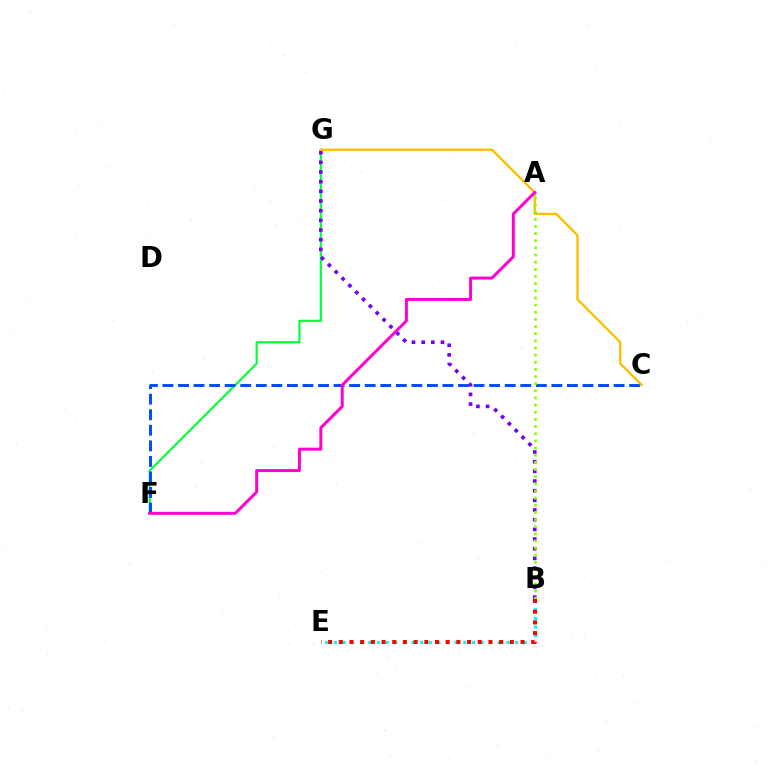{('F', 'G'): [{'color': '#00ff39', 'line_style': 'solid', 'thickness': 1.54}], ('B', 'G'): [{'color': '#7200ff', 'line_style': 'dotted', 'thickness': 2.63}], ('C', 'F'): [{'color': '#004bff', 'line_style': 'dashed', 'thickness': 2.11}], ('C', 'G'): [{'color': '#ffbd00', 'line_style': 'solid', 'thickness': 1.69}], ('B', 'E'): [{'color': '#00fff6', 'line_style': 'dotted', 'thickness': 2.34}, {'color': '#ff0000', 'line_style': 'dotted', 'thickness': 2.9}], ('A', 'B'): [{'color': '#84ff00', 'line_style': 'dotted', 'thickness': 1.94}], ('A', 'F'): [{'color': '#ff00cf', 'line_style': 'solid', 'thickness': 2.14}]}